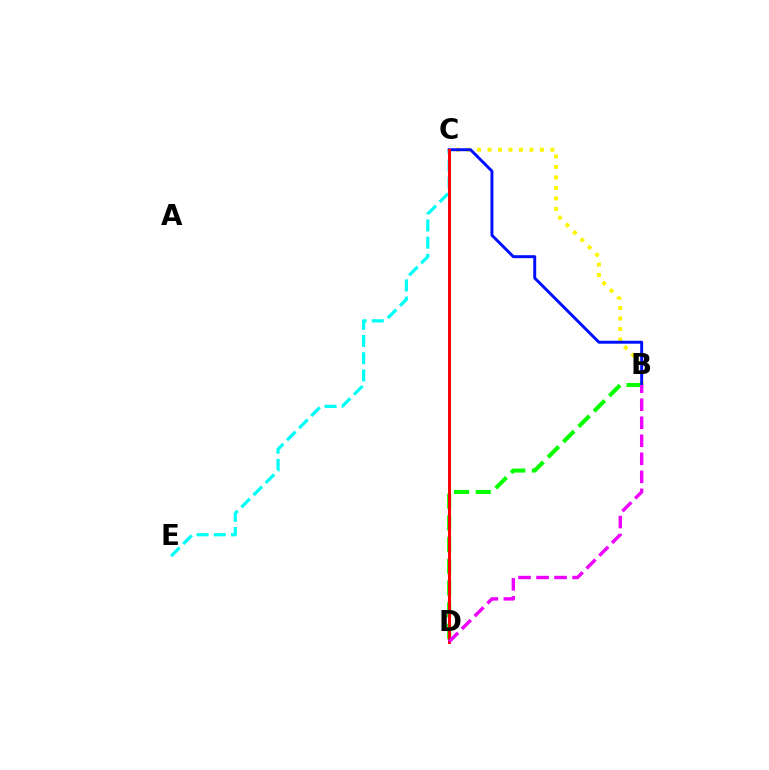{('B', 'C'): [{'color': '#fcf500', 'line_style': 'dotted', 'thickness': 2.85}, {'color': '#0010ff', 'line_style': 'solid', 'thickness': 2.13}], ('C', 'E'): [{'color': '#00fff6', 'line_style': 'dashed', 'thickness': 2.33}], ('B', 'D'): [{'color': '#08ff00', 'line_style': 'dashed', 'thickness': 2.95}, {'color': '#ee00ff', 'line_style': 'dashed', 'thickness': 2.45}], ('C', 'D'): [{'color': '#ff0000', 'line_style': 'solid', 'thickness': 2.15}]}